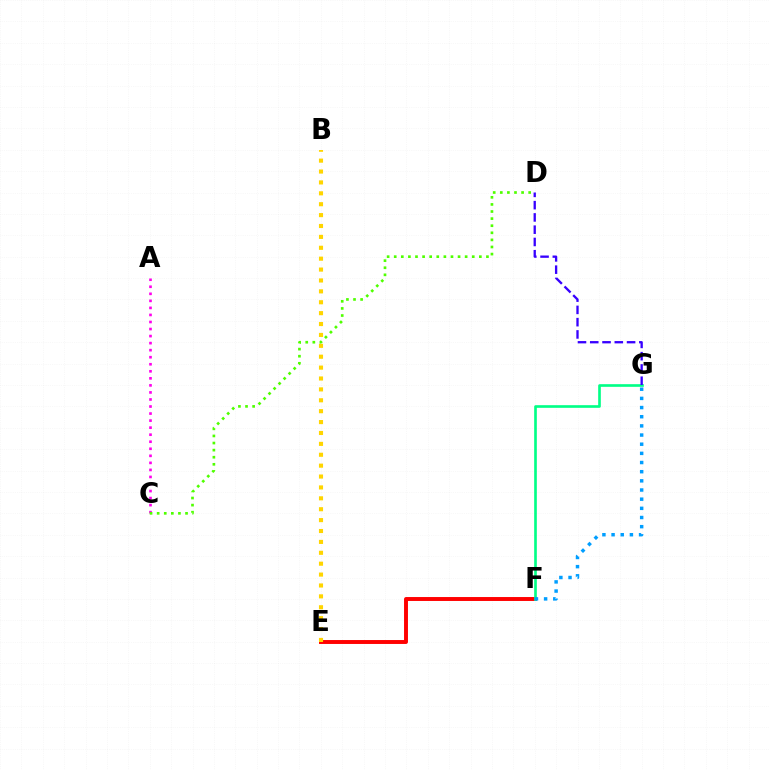{('E', 'F'): [{'color': '#ff0000', 'line_style': 'solid', 'thickness': 2.82}], ('F', 'G'): [{'color': '#00ff86', 'line_style': 'solid', 'thickness': 1.91}, {'color': '#009eff', 'line_style': 'dotted', 'thickness': 2.49}], ('A', 'C'): [{'color': '#ff00ed', 'line_style': 'dotted', 'thickness': 1.91}], ('B', 'E'): [{'color': '#ffd500', 'line_style': 'dotted', 'thickness': 2.96}], ('D', 'G'): [{'color': '#3700ff', 'line_style': 'dashed', 'thickness': 1.67}], ('C', 'D'): [{'color': '#4fff00', 'line_style': 'dotted', 'thickness': 1.93}]}